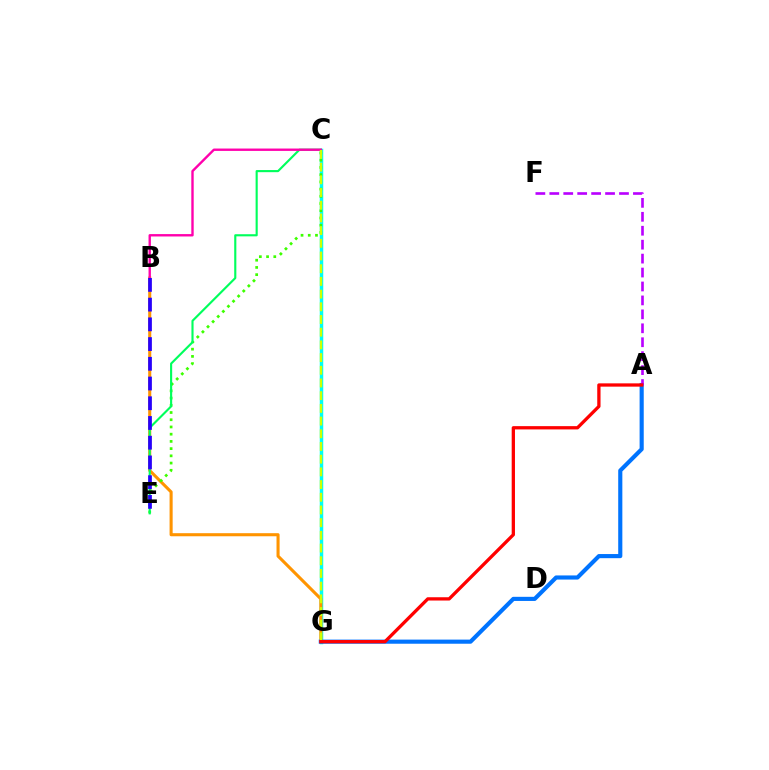{('C', 'G'): [{'color': '#00fff6', 'line_style': 'solid', 'thickness': 2.51}, {'color': '#d1ff00', 'line_style': 'dashed', 'thickness': 1.72}], ('B', 'G'): [{'color': '#ff9400', 'line_style': 'solid', 'thickness': 2.22}], ('C', 'E'): [{'color': '#3dff00', 'line_style': 'dotted', 'thickness': 1.96}, {'color': '#00ff5c', 'line_style': 'solid', 'thickness': 1.53}], ('B', 'C'): [{'color': '#ff00ac', 'line_style': 'solid', 'thickness': 1.71}], ('A', 'G'): [{'color': '#0074ff', 'line_style': 'solid', 'thickness': 2.97}, {'color': '#ff0000', 'line_style': 'solid', 'thickness': 2.37}], ('B', 'E'): [{'color': '#2500ff', 'line_style': 'dashed', 'thickness': 2.68}], ('A', 'F'): [{'color': '#b900ff', 'line_style': 'dashed', 'thickness': 1.89}]}